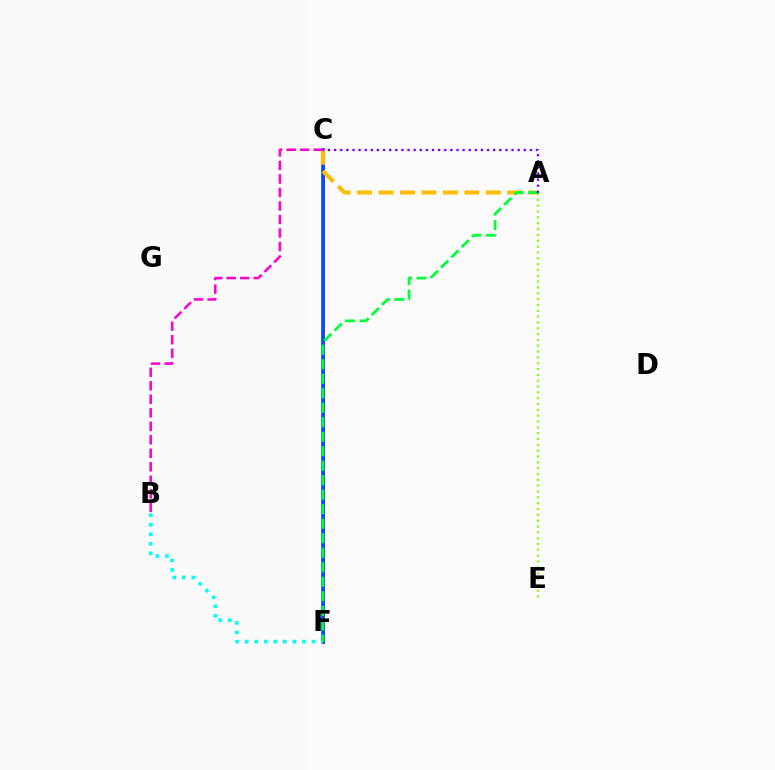{('C', 'F'): [{'color': '#ff0000', 'line_style': 'solid', 'thickness': 1.9}, {'color': '#004bff', 'line_style': 'solid', 'thickness': 2.6}], ('A', 'C'): [{'color': '#ffbd00', 'line_style': 'dashed', 'thickness': 2.91}, {'color': '#7200ff', 'line_style': 'dotted', 'thickness': 1.66}], ('A', 'E'): [{'color': '#84ff00', 'line_style': 'dotted', 'thickness': 1.58}], ('B', 'F'): [{'color': '#00fff6', 'line_style': 'dotted', 'thickness': 2.59}], ('A', 'F'): [{'color': '#00ff39', 'line_style': 'dashed', 'thickness': 1.97}], ('B', 'C'): [{'color': '#ff00cf', 'line_style': 'dashed', 'thickness': 1.84}]}